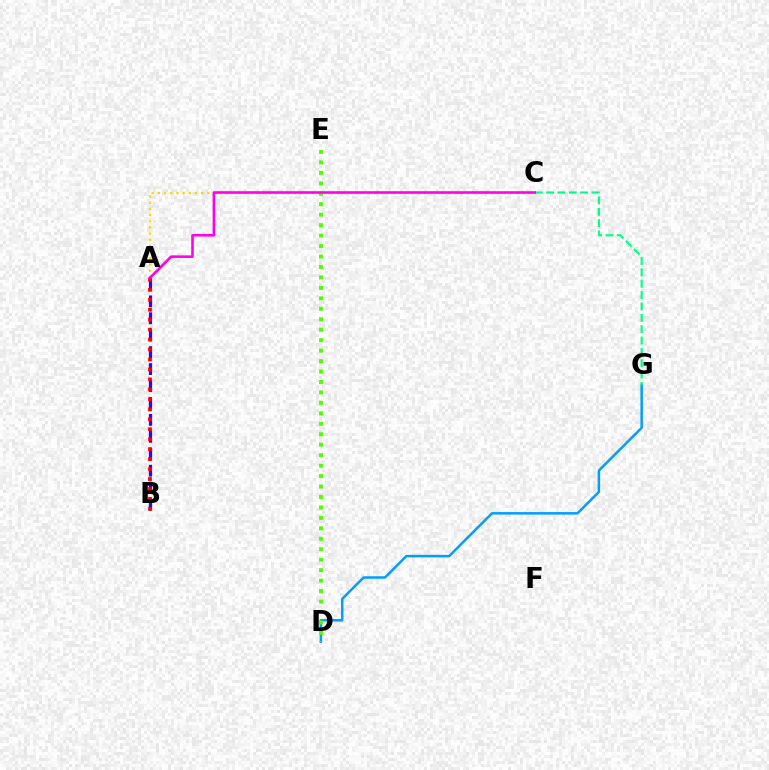{('A', 'B'): [{'color': '#3700ff', 'line_style': 'dashed', 'thickness': 2.3}, {'color': '#ff0000', 'line_style': 'dotted', 'thickness': 2.71}], ('D', 'G'): [{'color': '#009eff', 'line_style': 'solid', 'thickness': 1.79}], ('A', 'C'): [{'color': '#ffd500', 'line_style': 'dotted', 'thickness': 1.68}, {'color': '#ff00ed', 'line_style': 'solid', 'thickness': 1.87}], ('C', 'G'): [{'color': '#00ff86', 'line_style': 'dashed', 'thickness': 1.54}], ('D', 'E'): [{'color': '#4fff00', 'line_style': 'dotted', 'thickness': 2.84}]}